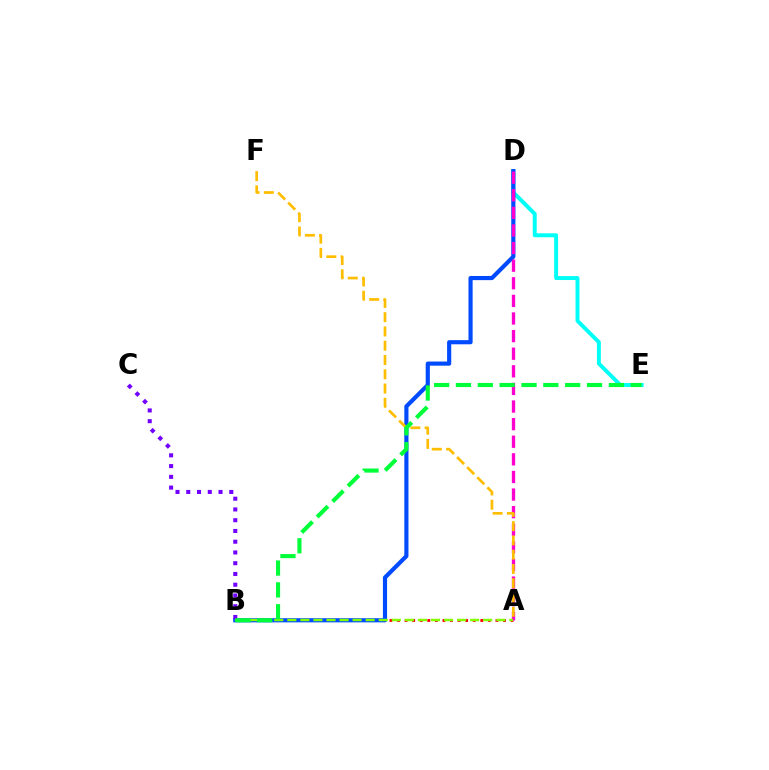{('D', 'E'): [{'color': '#00fff6', 'line_style': 'solid', 'thickness': 2.84}], ('A', 'B'): [{'color': '#ff0000', 'line_style': 'dotted', 'thickness': 2.06}, {'color': '#84ff00', 'line_style': 'dashed', 'thickness': 1.77}], ('B', 'D'): [{'color': '#004bff', 'line_style': 'solid', 'thickness': 2.99}], ('A', 'D'): [{'color': '#ff00cf', 'line_style': 'dashed', 'thickness': 2.39}], ('A', 'F'): [{'color': '#ffbd00', 'line_style': 'dashed', 'thickness': 1.94}], ('B', 'C'): [{'color': '#7200ff', 'line_style': 'dotted', 'thickness': 2.92}], ('B', 'E'): [{'color': '#00ff39', 'line_style': 'dashed', 'thickness': 2.97}]}